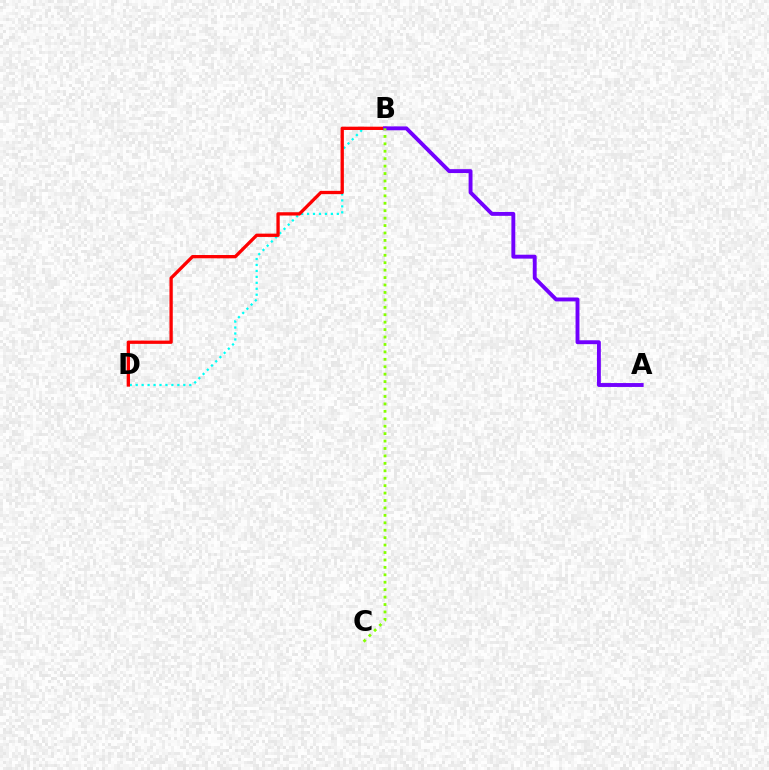{('B', 'D'): [{'color': '#00fff6', 'line_style': 'dotted', 'thickness': 1.62}, {'color': '#ff0000', 'line_style': 'solid', 'thickness': 2.38}], ('A', 'B'): [{'color': '#7200ff', 'line_style': 'solid', 'thickness': 2.8}], ('B', 'C'): [{'color': '#84ff00', 'line_style': 'dotted', 'thickness': 2.02}]}